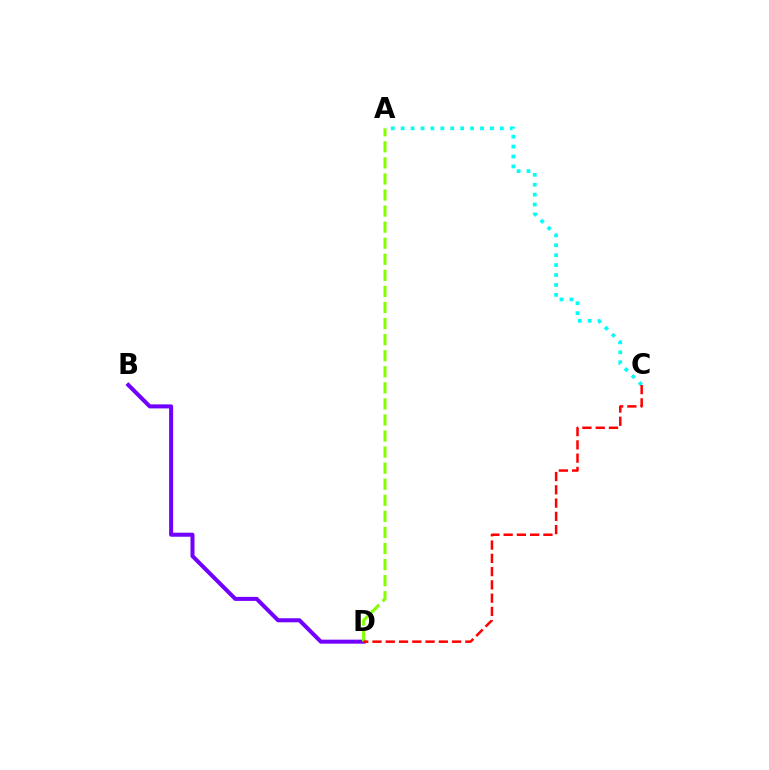{('B', 'D'): [{'color': '#7200ff', 'line_style': 'solid', 'thickness': 2.89}], ('A', 'D'): [{'color': '#84ff00', 'line_style': 'dashed', 'thickness': 2.18}], ('A', 'C'): [{'color': '#00fff6', 'line_style': 'dotted', 'thickness': 2.69}], ('C', 'D'): [{'color': '#ff0000', 'line_style': 'dashed', 'thickness': 1.8}]}